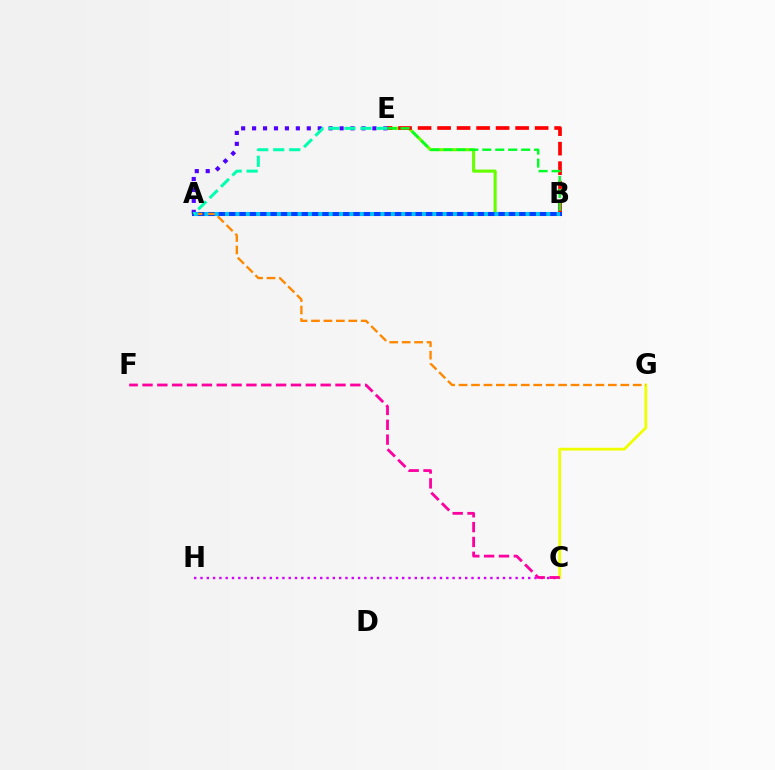{('B', 'E'): [{'color': '#66ff00', 'line_style': 'solid', 'thickness': 2.22}, {'color': '#ff0000', 'line_style': 'dashed', 'thickness': 2.65}, {'color': '#00ff27', 'line_style': 'dashed', 'thickness': 1.76}], ('C', 'G'): [{'color': '#eeff00', 'line_style': 'solid', 'thickness': 2.0}], ('C', 'H'): [{'color': '#d600ff', 'line_style': 'dotted', 'thickness': 1.71}], ('A', 'E'): [{'color': '#4f00ff', 'line_style': 'dotted', 'thickness': 2.97}, {'color': '#00ffaf', 'line_style': 'dashed', 'thickness': 2.17}], ('A', 'B'): [{'color': '#003fff', 'line_style': 'solid', 'thickness': 2.92}, {'color': '#00c7ff', 'line_style': 'dotted', 'thickness': 2.82}], ('A', 'G'): [{'color': '#ff8800', 'line_style': 'dashed', 'thickness': 1.69}], ('C', 'F'): [{'color': '#ff00a0', 'line_style': 'dashed', 'thickness': 2.02}]}